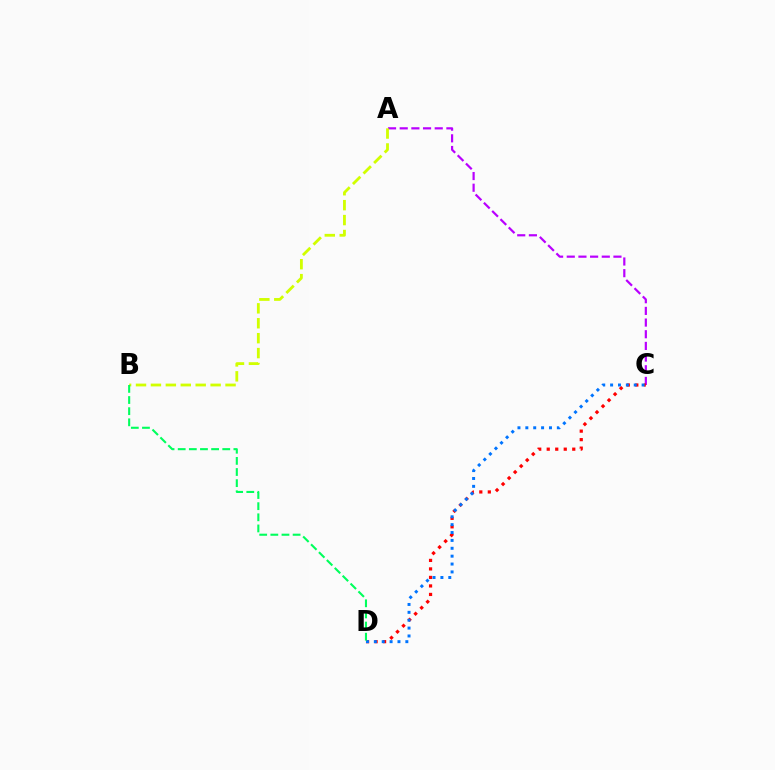{('A', 'C'): [{'color': '#b900ff', 'line_style': 'dashed', 'thickness': 1.59}], ('C', 'D'): [{'color': '#ff0000', 'line_style': 'dotted', 'thickness': 2.31}, {'color': '#0074ff', 'line_style': 'dotted', 'thickness': 2.14}], ('A', 'B'): [{'color': '#d1ff00', 'line_style': 'dashed', 'thickness': 2.03}], ('B', 'D'): [{'color': '#00ff5c', 'line_style': 'dashed', 'thickness': 1.51}]}